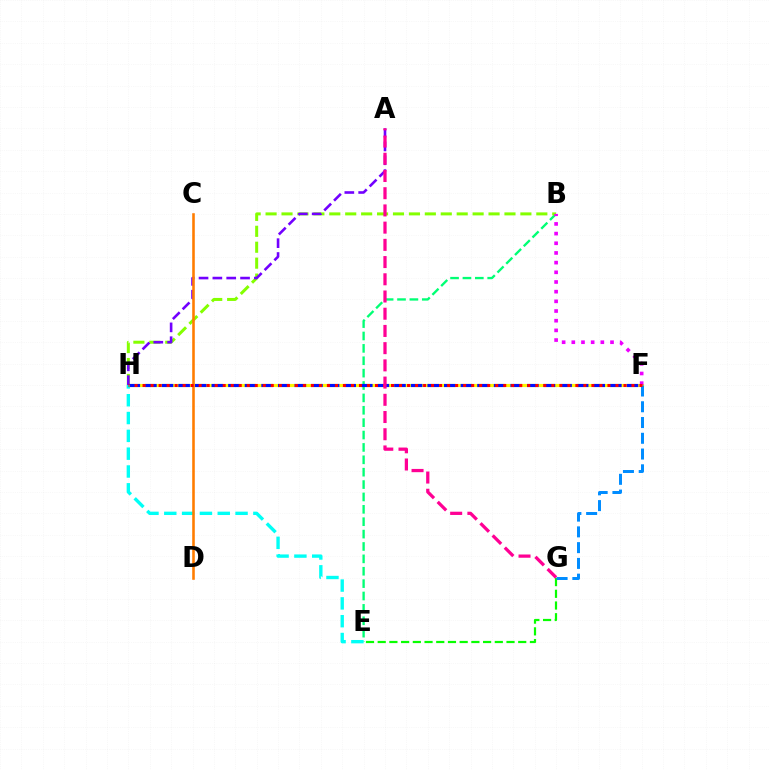{('E', 'G'): [{'color': '#08ff00', 'line_style': 'dashed', 'thickness': 1.59}], ('F', 'H'): [{'color': '#fcf500', 'line_style': 'solid', 'thickness': 2.27}, {'color': '#0010ff', 'line_style': 'dashed', 'thickness': 2.26}, {'color': '#ff0000', 'line_style': 'dotted', 'thickness': 2.18}], ('B', 'E'): [{'color': '#00ff74', 'line_style': 'dashed', 'thickness': 1.68}], ('B', 'H'): [{'color': '#84ff00', 'line_style': 'dashed', 'thickness': 2.16}], ('B', 'F'): [{'color': '#ee00ff', 'line_style': 'dotted', 'thickness': 2.63}], ('F', 'G'): [{'color': '#008cff', 'line_style': 'dashed', 'thickness': 2.14}], ('E', 'H'): [{'color': '#00fff6', 'line_style': 'dashed', 'thickness': 2.42}], ('A', 'H'): [{'color': '#7200ff', 'line_style': 'dashed', 'thickness': 1.88}], ('C', 'D'): [{'color': '#ff7c00', 'line_style': 'solid', 'thickness': 1.86}], ('A', 'G'): [{'color': '#ff0094', 'line_style': 'dashed', 'thickness': 2.34}]}